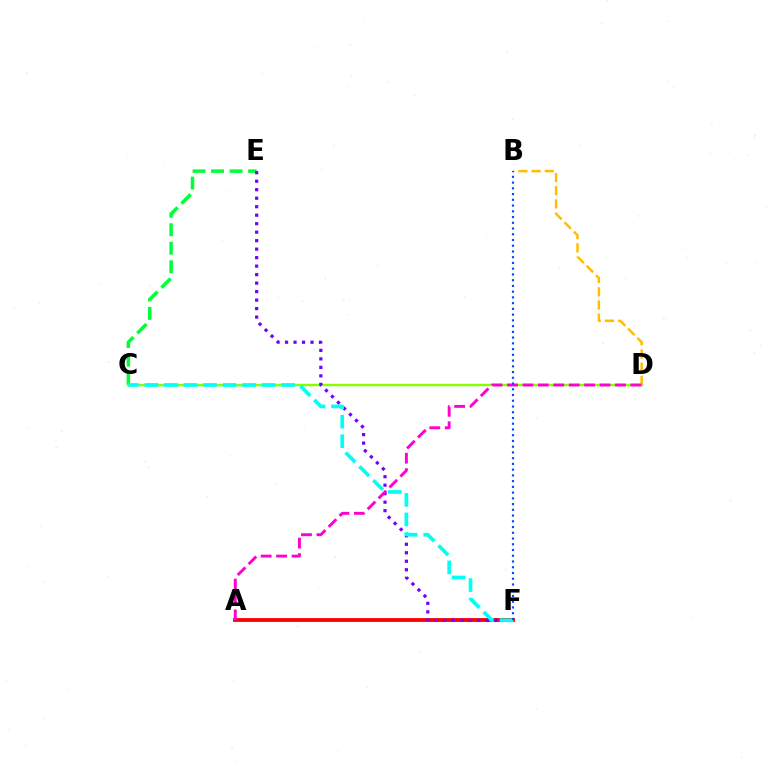{('A', 'F'): [{'color': '#ff0000', 'line_style': 'solid', 'thickness': 2.74}], ('C', 'E'): [{'color': '#00ff39', 'line_style': 'dashed', 'thickness': 2.51}], ('C', 'D'): [{'color': '#84ff00', 'line_style': 'solid', 'thickness': 1.71}], ('E', 'F'): [{'color': '#7200ff', 'line_style': 'dotted', 'thickness': 2.31}], ('B', 'D'): [{'color': '#ffbd00', 'line_style': 'dashed', 'thickness': 1.79}], ('C', 'F'): [{'color': '#00fff6', 'line_style': 'dashed', 'thickness': 2.66}], ('A', 'D'): [{'color': '#ff00cf', 'line_style': 'dashed', 'thickness': 2.1}], ('B', 'F'): [{'color': '#004bff', 'line_style': 'dotted', 'thickness': 1.56}]}